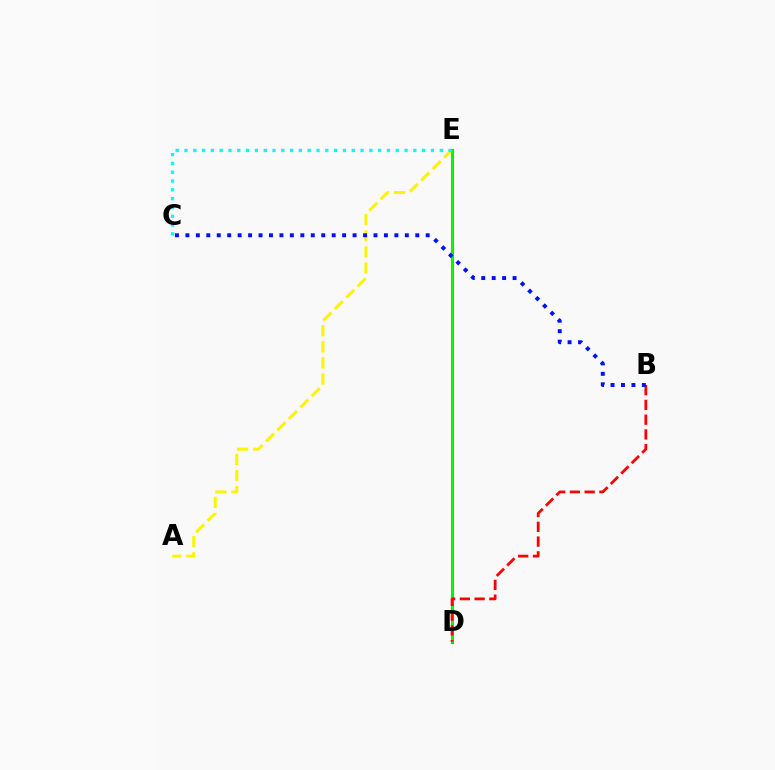{('A', 'E'): [{'color': '#fcf500', 'line_style': 'dashed', 'thickness': 2.19}], ('D', 'E'): [{'color': '#ee00ff', 'line_style': 'solid', 'thickness': 2.18}, {'color': '#08ff00', 'line_style': 'solid', 'thickness': 1.88}], ('C', 'E'): [{'color': '#00fff6', 'line_style': 'dotted', 'thickness': 2.39}], ('B', 'D'): [{'color': '#ff0000', 'line_style': 'dashed', 'thickness': 2.0}], ('B', 'C'): [{'color': '#0010ff', 'line_style': 'dotted', 'thickness': 2.84}]}